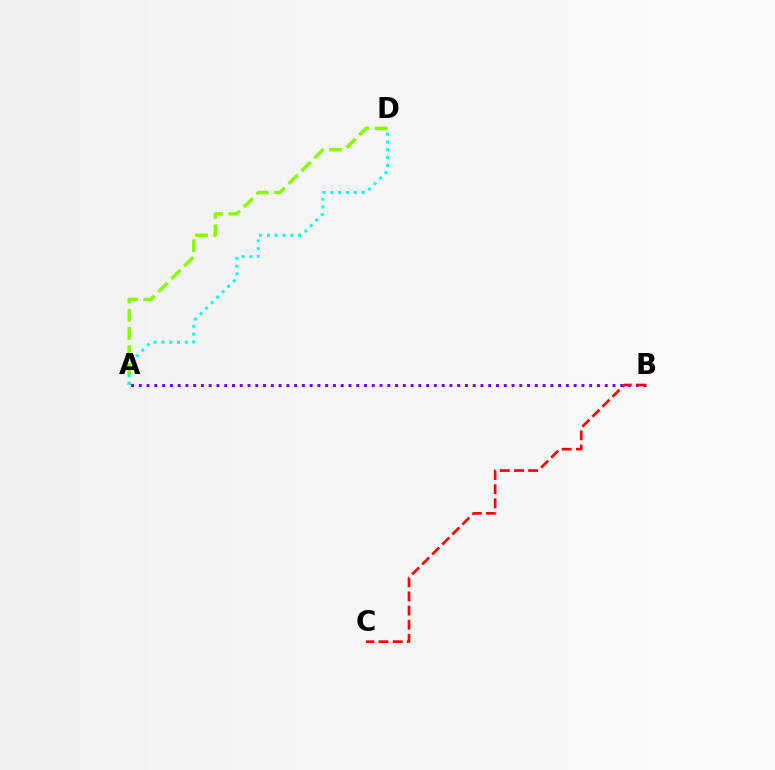{('A', 'D'): [{'color': '#84ff00', 'line_style': 'dashed', 'thickness': 2.47}, {'color': '#00fff6', 'line_style': 'dotted', 'thickness': 2.12}], ('A', 'B'): [{'color': '#7200ff', 'line_style': 'dotted', 'thickness': 2.11}], ('B', 'C'): [{'color': '#ff0000', 'line_style': 'dashed', 'thickness': 1.92}]}